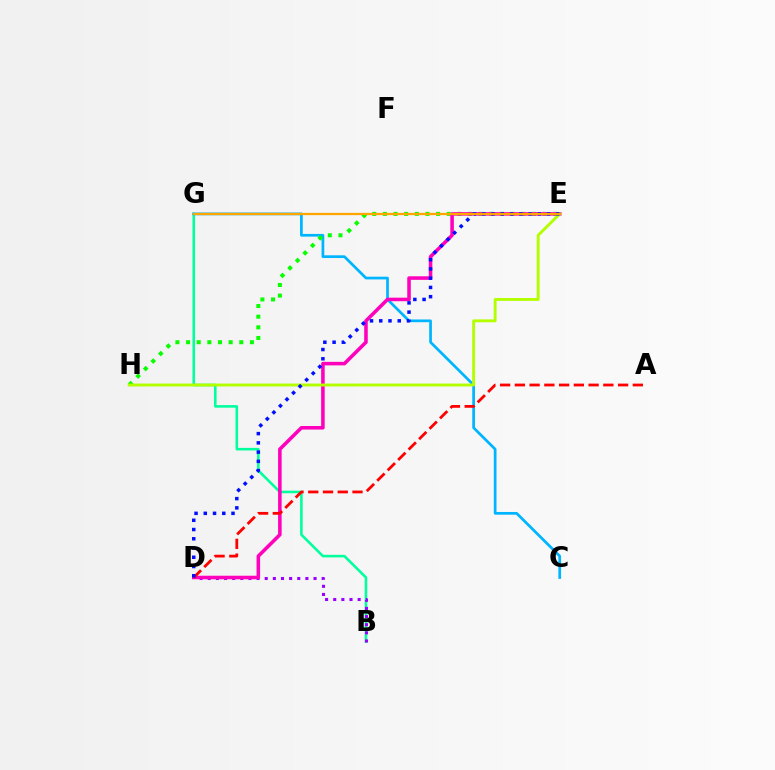{('B', 'G'): [{'color': '#00ff9d', 'line_style': 'solid', 'thickness': 1.85}], ('B', 'D'): [{'color': '#9b00ff', 'line_style': 'dotted', 'thickness': 2.21}], ('C', 'G'): [{'color': '#00b5ff', 'line_style': 'solid', 'thickness': 1.96}], ('E', 'H'): [{'color': '#08ff00', 'line_style': 'dotted', 'thickness': 2.89}, {'color': '#b3ff00', 'line_style': 'solid', 'thickness': 2.08}], ('D', 'E'): [{'color': '#ff00bd', 'line_style': 'solid', 'thickness': 2.56}, {'color': '#0010ff', 'line_style': 'dotted', 'thickness': 2.51}], ('A', 'D'): [{'color': '#ff0000', 'line_style': 'dashed', 'thickness': 2.0}], ('E', 'G'): [{'color': '#ffa500', 'line_style': 'solid', 'thickness': 1.63}]}